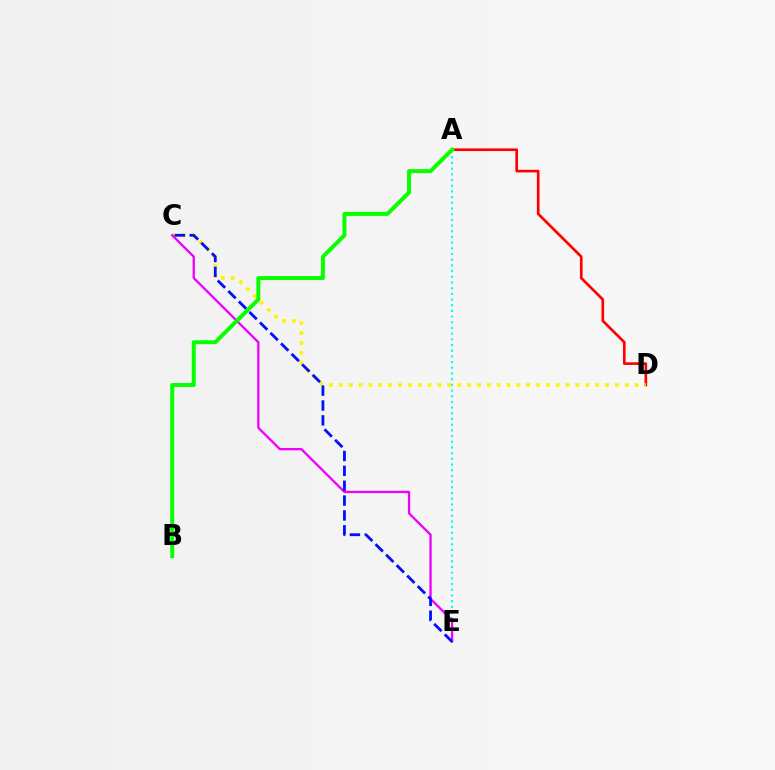{('A', 'D'): [{'color': '#ff0000', 'line_style': 'solid', 'thickness': 1.91}], ('A', 'E'): [{'color': '#00fff6', 'line_style': 'dotted', 'thickness': 1.55}], ('C', 'D'): [{'color': '#fcf500', 'line_style': 'dotted', 'thickness': 2.68}], ('C', 'E'): [{'color': '#ee00ff', 'line_style': 'solid', 'thickness': 1.66}, {'color': '#0010ff', 'line_style': 'dashed', 'thickness': 2.02}], ('A', 'B'): [{'color': '#08ff00', 'line_style': 'solid', 'thickness': 2.86}]}